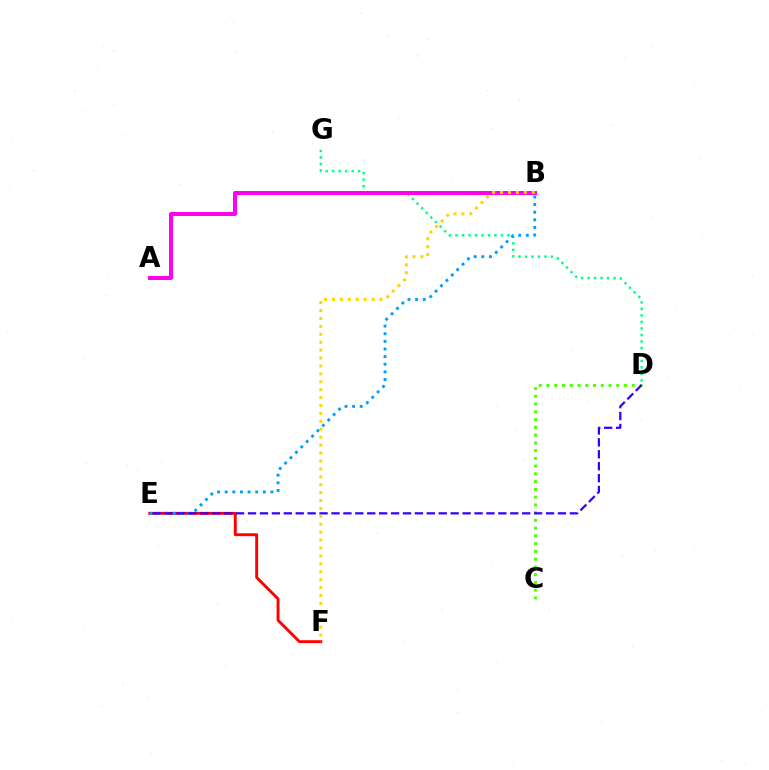{('E', 'F'): [{'color': '#ff0000', 'line_style': 'solid', 'thickness': 2.08}], ('D', 'G'): [{'color': '#00ff86', 'line_style': 'dotted', 'thickness': 1.76}], ('C', 'D'): [{'color': '#4fff00', 'line_style': 'dotted', 'thickness': 2.11}], ('A', 'B'): [{'color': '#ff00ed', 'line_style': 'solid', 'thickness': 2.87}], ('B', 'E'): [{'color': '#009eff', 'line_style': 'dotted', 'thickness': 2.07}], ('D', 'E'): [{'color': '#3700ff', 'line_style': 'dashed', 'thickness': 1.62}], ('B', 'F'): [{'color': '#ffd500', 'line_style': 'dotted', 'thickness': 2.15}]}